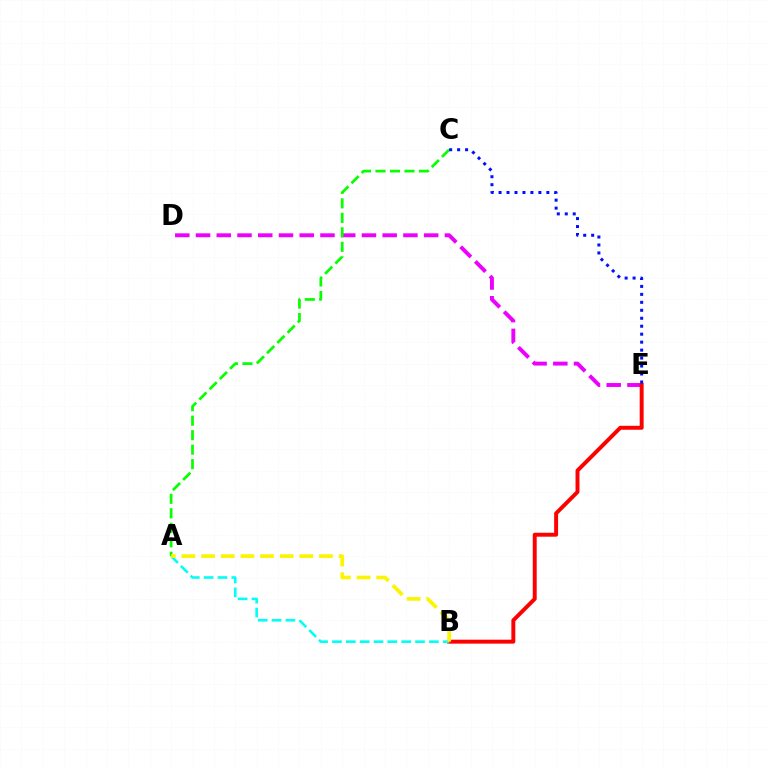{('D', 'E'): [{'color': '#ee00ff', 'line_style': 'dashed', 'thickness': 2.82}], ('A', 'C'): [{'color': '#08ff00', 'line_style': 'dashed', 'thickness': 1.97}], ('B', 'E'): [{'color': '#ff0000', 'line_style': 'solid', 'thickness': 2.84}], ('A', 'B'): [{'color': '#00fff6', 'line_style': 'dashed', 'thickness': 1.88}, {'color': '#fcf500', 'line_style': 'dashed', 'thickness': 2.67}], ('C', 'E'): [{'color': '#0010ff', 'line_style': 'dotted', 'thickness': 2.16}]}